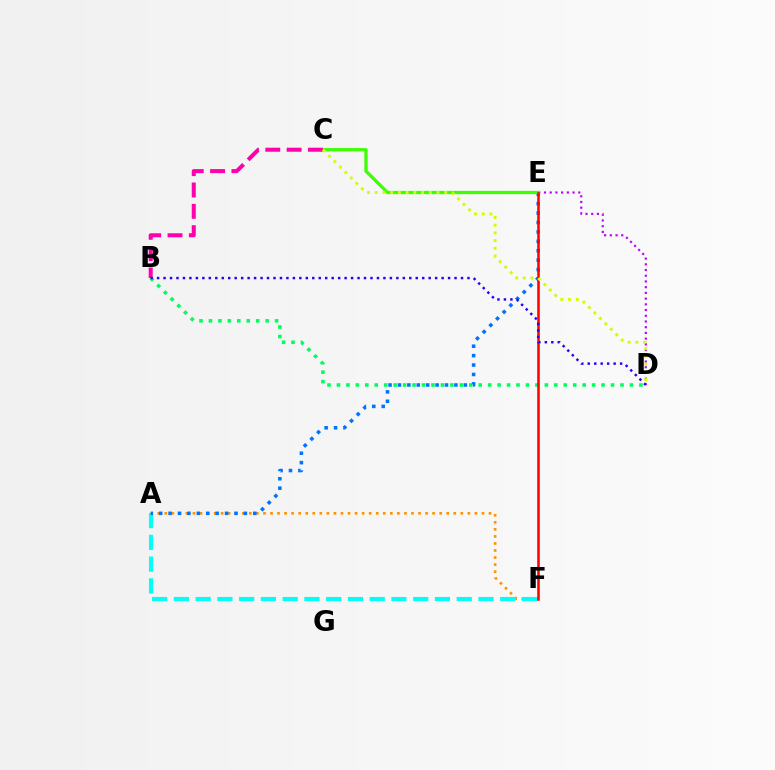{('A', 'F'): [{'color': '#ff9400', 'line_style': 'dotted', 'thickness': 1.92}, {'color': '#00fff6', 'line_style': 'dashed', 'thickness': 2.96}], ('B', 'D'): [{'color': '#00ff5c', 'line_style': 'dotted', 'thickness': 2.57}, {'color': '#2500ff', 'line_style': 'dotted', 'thickness': 1.76}], ('D', 'E'): [{'color': '#b900ff', 'line_style': 'dotted', 'thickness': 1.55}], ('A', 'E'): [{'color': '#0074ff', 'line_style': 'dotted', 'thickness': 2.56}], ('C', 'E'): [{'color': '#3dff00', 'line_style': 'solid', 'thickness': 2.35}], ('E', 'F'): [{'color': '#ff0000', 'line_style': 'solid', 'thickness': 1.83}], ('B', 'C'): [{'color': '#ff00ac', 'line_style': 'dashed', 'thickness': 2.9}], ('C', 'D'): [{'color': '#d1ff00', 'line_style': 'dotted', 'thickness': 2.1}]}